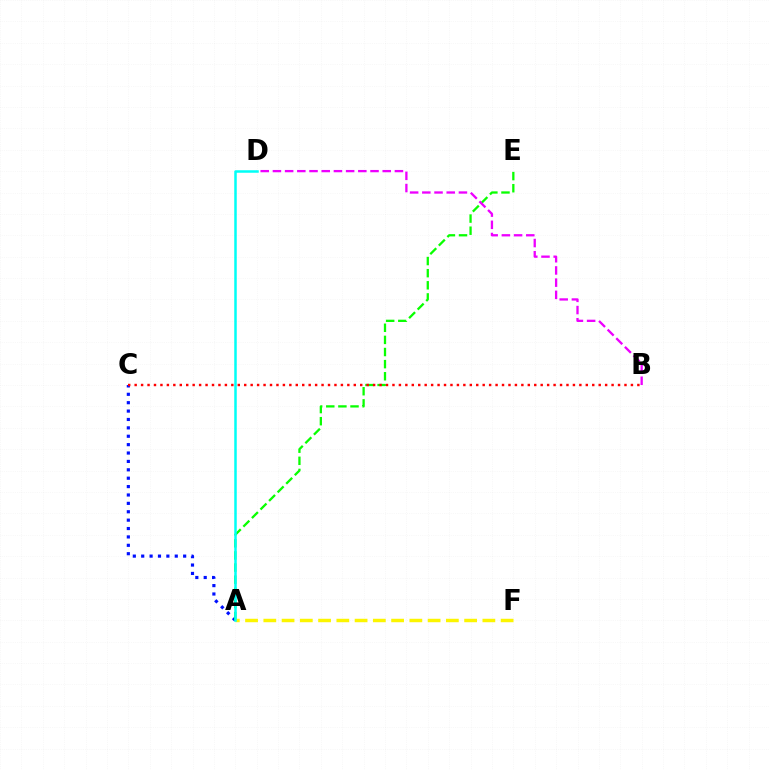{('A', 'C'): [{'color': '#0010ff', 'line_style': 'dotted', 'thickness': 2.28}], ('A', 'E'): [{'color': '#08ff00', 'line_style': 'dashed', 'thickness': 1.65}], ('A', 'F'): [{'color': '#fcf500', 'line_style': 'dashed', 'thickness': 2.48}], ('B', 'D'): [{'color': '#ee00ff', 'line_style': 'dashed', 'thickness': 1.66}], ('B', 'C'): [{'color': '#ff0000', 'line_style': 'dotted', 'thickness': 1.75}], ('A', 'D'): [{'color': '#00fff6', 'line_style': 'solid', 'thickness': 1.81}]}